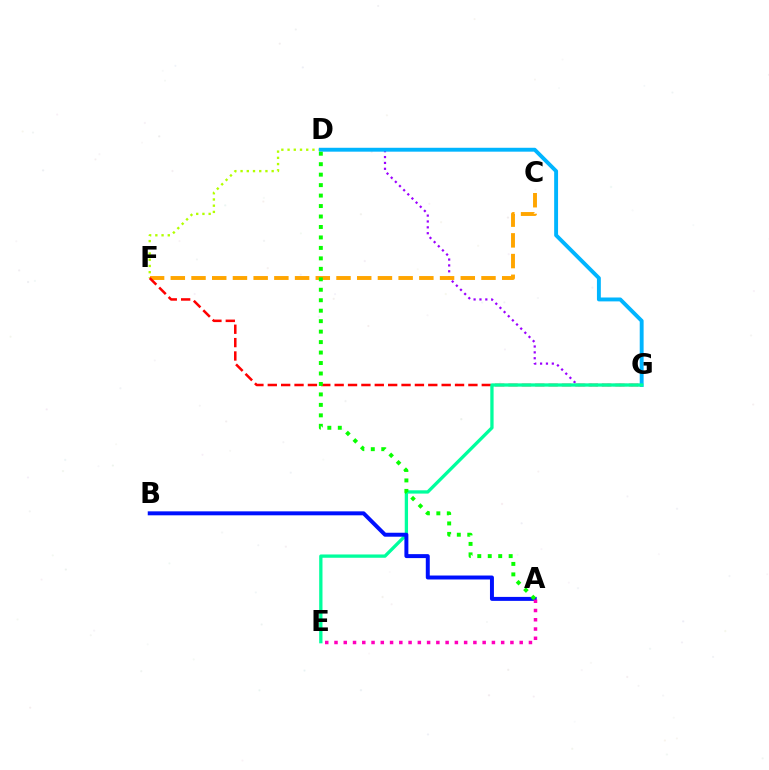{('D', 'F'): [{'color': '#b3ff00', 'line_style': 'dotted', 'thickness': 1.69}], ('D', 'G'): [{'color': '#9b00ff', 'line_style': 'dotted', 'thickness': 1.59}, {'color': '#00b5ff', 'line_style': 'solid', 'thickness': 2.8}], ('C', 'F'): [{'color': '#ffa500', 'line_style': 'dashed', 'thickness': 2.81}], ('F', 'G'): [{'color': '#ff0000', 'line_style': 'dashed', 'thickness': 1.82}], ('E', 'G'): [{'color': '#00ff9d', 'line_style': 'solid', 'thickness': 2.38}], ('A', 'B'): [{'color': '#0010ff', 'line_style': 'solid', 'thickness': 2.85}], ('A', 'D'): [{'color': '#08ff00', 'line_style': 'dotted', 'thickness': 2.84}], ('A', 'E'): [{'color': '#ff00bd', 'line_style': 'dotted', 'thickness': 2.52}]}